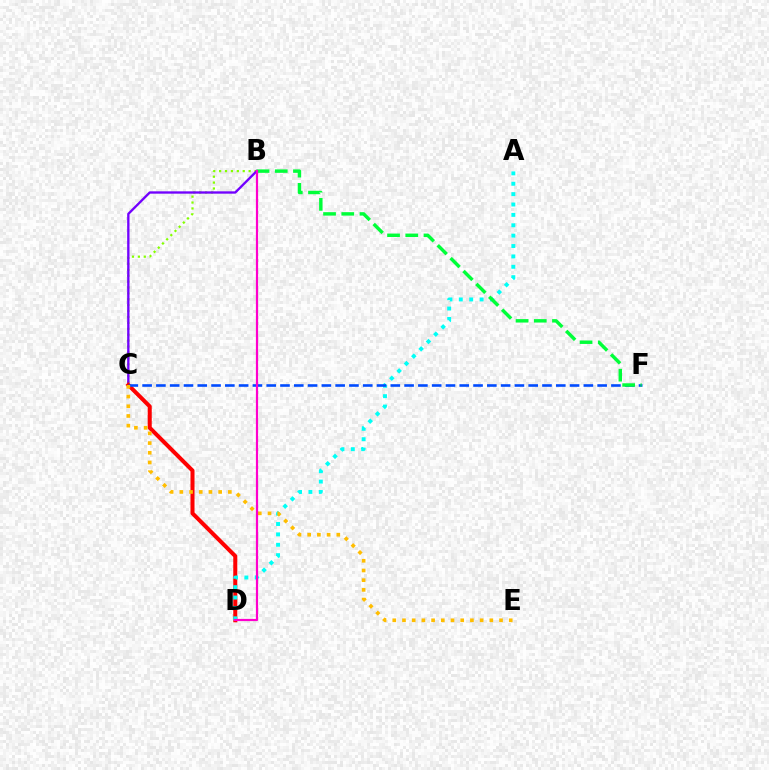{('B', 'C'): [{'color': '#84ff00', 'line_style': 'dotted', 'thickness': 1.6}, {'color': '#7200ff', 'line_style': 'solid', 'thickness': 1.68}], ('C', 'D'): [{'color': '#ff0000', 'line_style': 'solid', 'thickness': 2.9}], ('A', 'D'): [{'color': '#00fff6', 'line_style': 'dotted', 'thickness': 2.82}], ('C', 'F'): [{'color': '#004bff', 'line_style': 'dashed', 'thickness': 1.87}], ('C', 'E'): [{'color': '#ffbd00', 'line_style': 'dotted', 'thickness': 2.64}], ('B', 'F'): [{'color': '#00ff39', 'line_style': 'dashed', 'thickness': 2.47}], ('B', 'D'): [{'color': '#ff00cf', 'line_style': 'solid', 'thickness': 1.59}]}